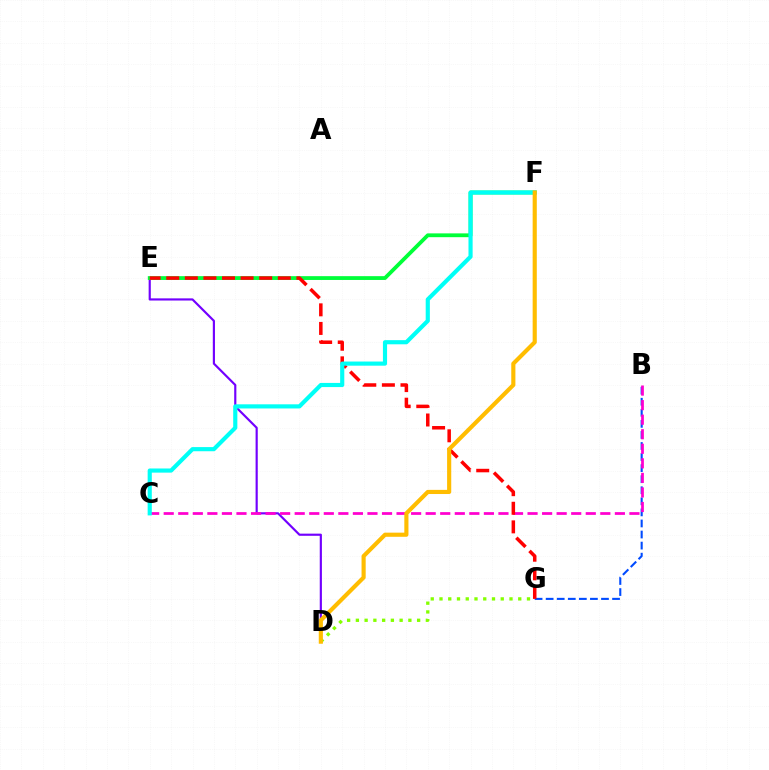{('D', 'E'): [{'color': '#7200ff', 'line_style': 'solid', 'thickness': 1.56}], ('E', 'F'): [{'color': '#00ff39', 'line_style': 'solid', 'thickness': 2.74}], ('B', 'G'): [{'color': '#004bff', 'line_style': 'dashed', 'thickness': 1.5}], ('B', 'C'): [{'color': '#ff00cf', 'line_style': 'dashed', 'thickness': 1.98}], ('E', 'G'): [{'color': '#ff0000', 'line_style': 'dashed', 'thickness': 2.53}], ('C', 'F'): [{'color': '#00fff6', 'line_style': 'solid', 'thickness': 2.99}], ('D', 'G'): [{'color': '#84ff00', 'line_style': 'dotted', 'thickness': 2.38}], ('D', 'F'): [{'color': '#ffbd00', 'line_style': 'solid', 'thickness': 2.98}]}